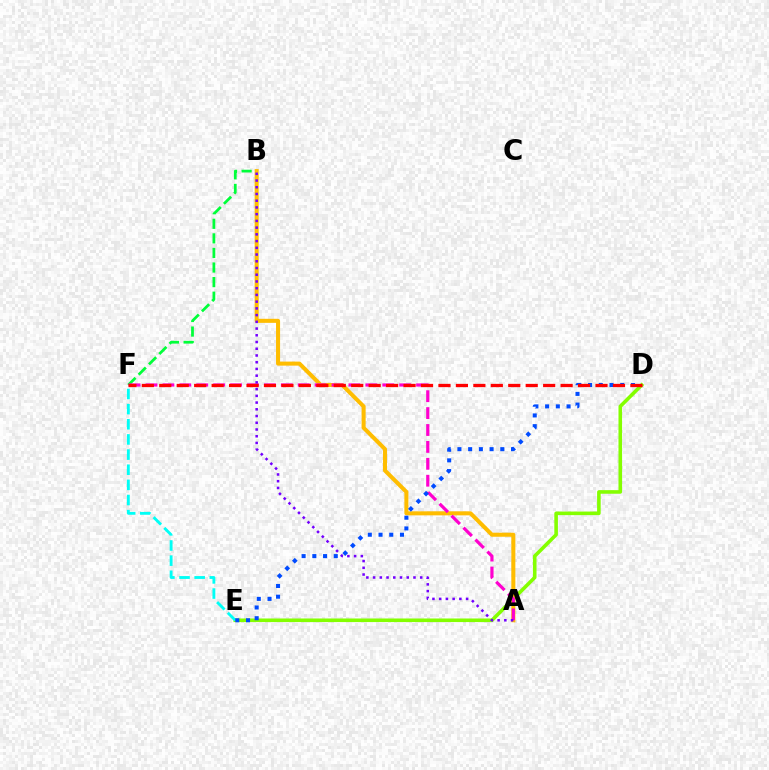{('D', 'E'): [{'color': '#84ff00', 'line_style': 'solid', 'thickness': 2.58}, {'color': '#004bff', 'line_style': 'dotted', 'thickness': 2.91}], ('B', 'F'): [{'color': '#00ff39', 'line_style': 'dashed', 'thickness': 1.98}], ('A', 'B'): [{'color': '#ffbd00', 'line_style': 'solid', 'thickness': 2.91}, {'color': '#7200ff', 'line_style': 'dotted', 'thickness': 1.83}], ('A', 'F'): [{'color': '#ff00cf', 'line_style': 'dashed', 'thickness': 2.3}], ('E', 'F'): [{'color': '#00fff6', 'line_style': 'dashed', 'thickness': 2.06}], ('D', 'F'): [{'color': '#ff0000', 'line_style': 'dashed', 'thickness': 2.37}]}